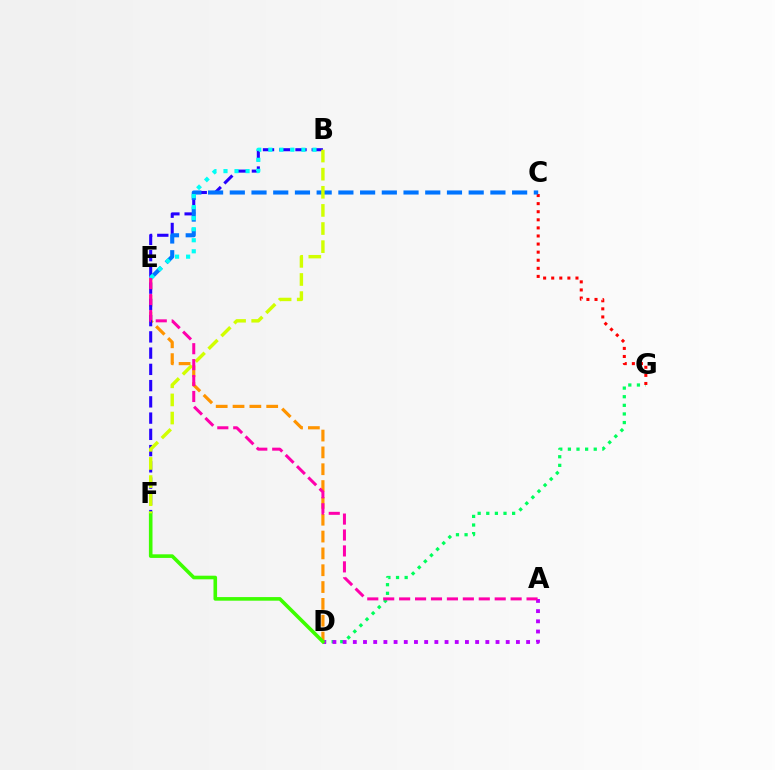{('D', 'G'): [{'color': '#00ff5c', 'line_style': 'dotted', 'thickness': 2.34}], ('C', 'G'): [{'color': '#ff0000', 'line_style': 'dotted', 'thickness': 2.2}], ('D', 'E'): [{'color': '#ff9400', 'line_style': 'dashed', 'thickness': 2.29}], ('B', 'F'): [{'color': '#2500ff', 'line_style': 'dashed', 'thickness': 2.21}, {'color': '#d1ff00', 'line_style': 'dashed', 'thickness': 2.46}], ('C', 'E'): [{'color': '#0074ff', 'line_style': 'dashed', 'thickness': 2.95}], ('A', 'D'): [{'color': '#b900ff', 'line_style': 'dotted', 'thickness': 2.77}], ('D', 'F'): [{'color': '#3dff00', 'line_style': 'solid', 'thickness': 2.6}], ('B', 'E'): [{'color': '#00fff6', 'line_style': 'dotted', 'thickness': 3.0}], ('A', 'E'): [{'color': '#ff00ac', 'line_style': 'dashed', 'thickness': 2.16}]}